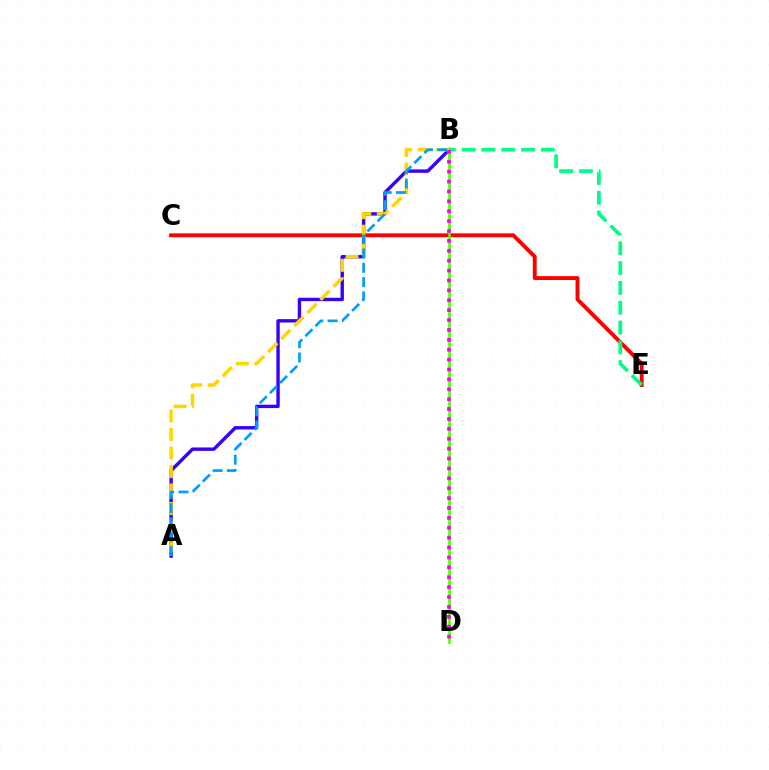{('C', 'E'): [{'color': '#ff0000', 'line_style': 'solid', 'thickness': 2.8}], ('B', 'D'): [{'color': '#4fff00', 'line_style': 'solid', 'thickness': 1.87}, {'color': '#ff00ed', 'line_style': 'dotted', 'thickness': 2.69}], ('A', 'B'): [{'color': '#3700ff', 'line_style': 'solid', 'thickness': 2.45}, {'color': '#ffd500', 'line_style': 'dashed', 'thickness': 2.51}, {'color': '#009eff', 'line_style': 'dashed', 'thickness': 1.94}], ('B', 'E'): [{'color': '#00ff86', 'line_style': 'dashed', 'thickness': 2.69}]}